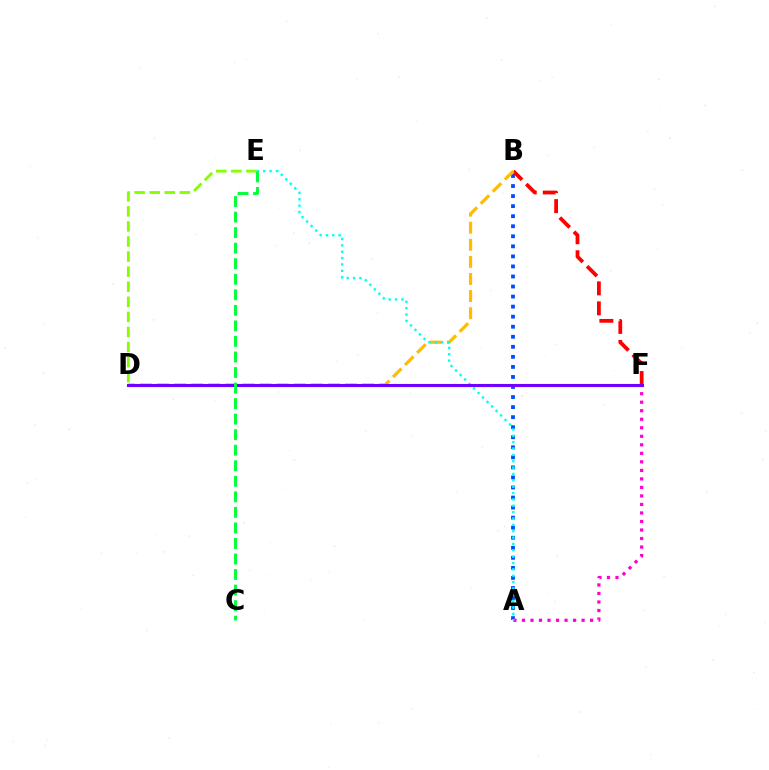{('D', 'E'): [{'color': '#84ff00', 'line_style': 'dashed', 'thickness': 2.05}], ('A', 'B'): [{'color': '#004bff', 'line_style': 'dotted', 'thickness': 2.73}], ('B', 'F'): [{'color': '#ff0000', 'line_style': 'dashed', 'thickness': 2.72}], ('A', 'F'): [{'color': '#ff00cf', 'line_style': 'dotted', 'thickness': 2.31}], ('B', 'D'): [{'color': '#ffbd00', 'line_style': 'dashed', 'thickness': 2.32}], ('A', 'E'): [{'color': '#00fff6', 'line_style': 'dotted', 'thickness': 1.73}], ('D', 'F'): [{'color': '#7200ff', 'line_style': 'solid', 'thickness': 2.23}], ('C', 'E'): [{'color': '#00ff39', 'line_style': 'dashed', 'thickness': 2.11}]}